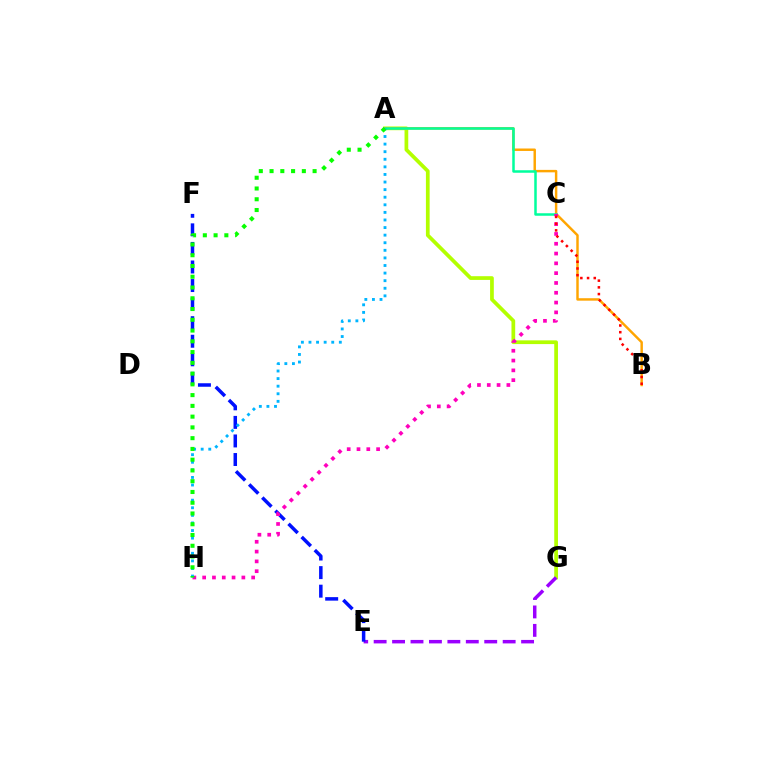{('A', 'G'): [{'color': '#b3ff00', 'line_style': 'solid', 'thickness': 2.68}], ('E', 'G'): [{'color': '#9b00ff', 'line_style': 'dashed', 'thickness': 2.5}], ('A', 'B'): [{'color': '#ffa500', 'line_style': 'solid', 'thickness': 1.77}], ('E', 'F'): [{'color': '#0010ff', 'line_style': 'dashed', 'thickness': 2.52}], ('A', 'C'): [{'color': '#00ff9d', 'line_style': 'solid', 'thickness': 1.81}], ('C', 'H'): [{'color': '#ff00bd', 'line_style': 'dotted', 'thickness': 2.66}], ('B', 'C'): [{'color': '#ff0000', 'line_style': 'dotted', 'thickness': 1.82}], ('A', 'H'): [{'color': '#00b5ff', 'line_style': 'dotted', 'thickness': 2.06}, {'color': '#08ff00', 'line_style': 'dotted', 'thickness': 2.92}]}